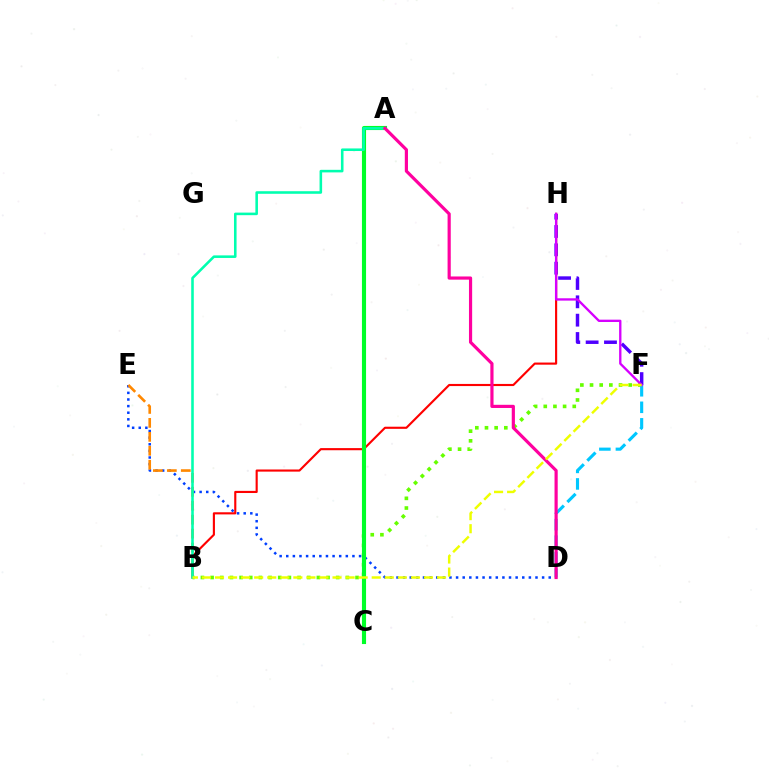{('F', 'H'): [{'color': '#4f00ff', 'line_style': 'dashed', 'thickness': 2.49}, {'color': '#d600ff', 'line_style': 'solid', 'thickness': 1.68}], ('B', 'H'): [{'color': '#ff0000', 'line_style': 'solid', 'thickness': 1.54}], ('B', 'F'): [{'color': '#66ff00', 'line_style': 'dotted', 'thickness': 2.63}, {'color': '#eeff00', 'line_style': 'dashed', 'thickness': 1.77}], ('D', 'E'): [{'color': '#003fff', 'line_style': 'dotted', 'thickness': 1.8}], ('B', 'E'): [{'color': '#ff8800', 'line_style': 'dashed', 'thickness': 1.9}], ('D', 'F'): [{'color': '#00c7ff', 'line_style': 'dashed', 'thickness': 2.25}], ('A', 'C'): [{'color': '#00ff27', 'line_style': 'solid', 'thickness': 2.97}], ('A', 'B'): [{'color': '#00ffaf', 'line_style': 'solid', 'thickness': 1.85}], ('A', 'D'): [{'color': '#ff00a0', 'line_style': 'solid', 'thickness': 2.29}]}